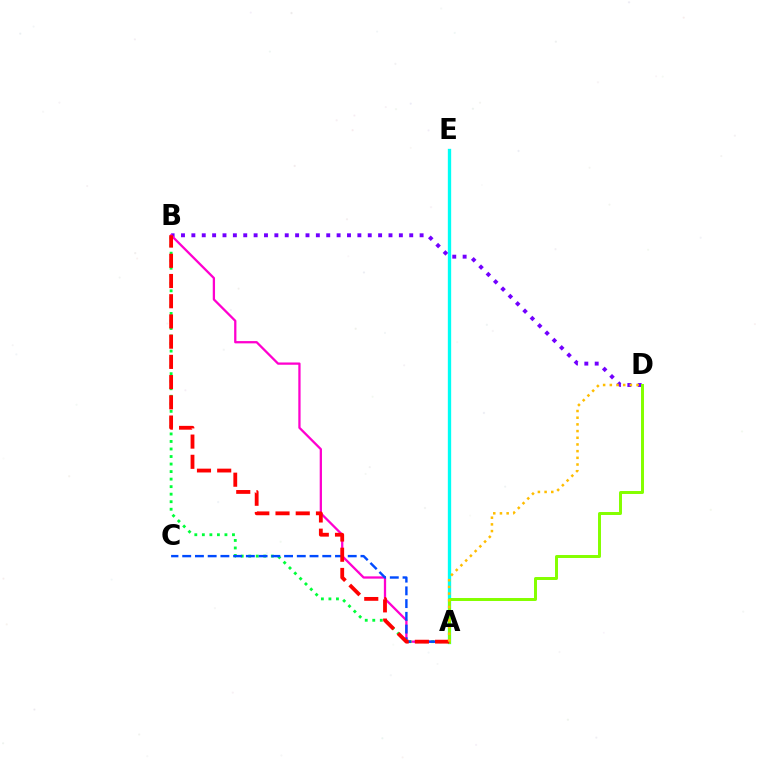{('A', 'E'): [{'color': '#00fff6', 'line_style': 'solid', 'thickness': 2.4}], ('B', 'D'): [{'color': '#7200ff', 'line_style': 'dotted', 'thickness': 2.82}], ('A', 'B'): [{'color': '#ff00cf', 'line_style': 'solid', 'thickness': 1.64}, {'color': '#00ff39', 'line_style': 'dotted', 'thickness': 2.05}, {'color': '#ff0000', 'line_style': 'dashed', 'thickness': 2.75}], ('A', 'D'): [{'color': '#84ff00', 'line_style': 'solid', 'thickness': 2.14}, {'color': '#ffbd00', 'line_style': 'dotted', 'thickness': 1.82}], ('A', 'C'): [{'color': '#004bff', 'line_style': 'dashed', 'thickness': 1.73}]}